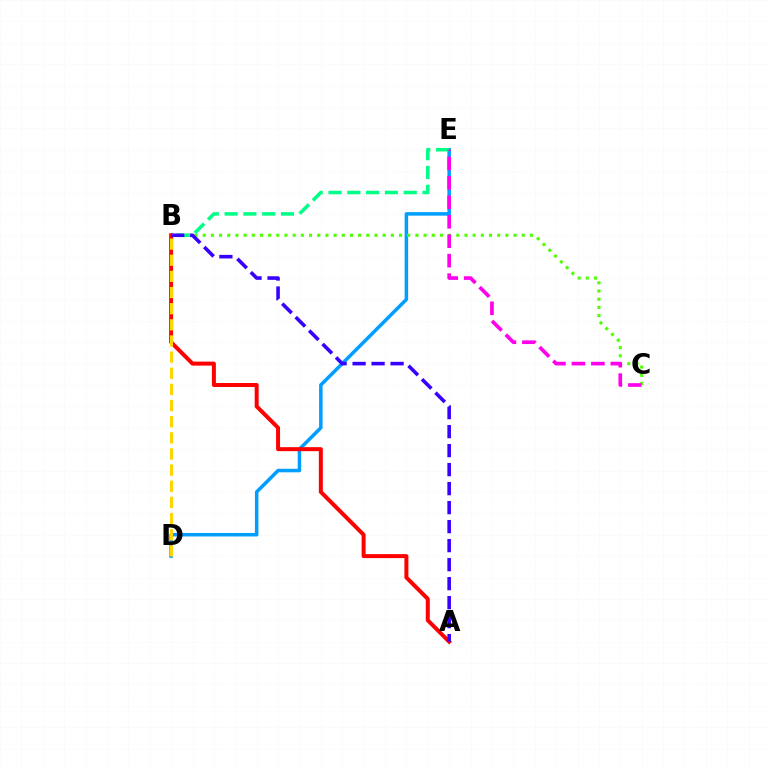{('D', 'E'): [{'color': '#009eff', 'line_style': 'solid', 'thickness': 2.53}], ('B', 'C'): [{'color': '#4fff00', 'line_style': 'dotted', 'thickness': 2.22}], ('A', 'B'): [{'color': '#ff0000', 'line_style': 'solid', 'thickness': 2.87}, {'color': '#3700ff', 'line_style': 'dashed', 'thickness': 2.58}], ('B', 'D'): [{'color': '#ffd500', 'line_style': 'dashed', 'thickness': 2.19}], ('B', 'E'): [{'color': '#00ff86', 'line_style': 'dashed', 'thickness': 2.55}], ('C', 'E'): [{'color': '#ff00ed', 'line_style': 'dashed', 'thickness': 2.64}]}